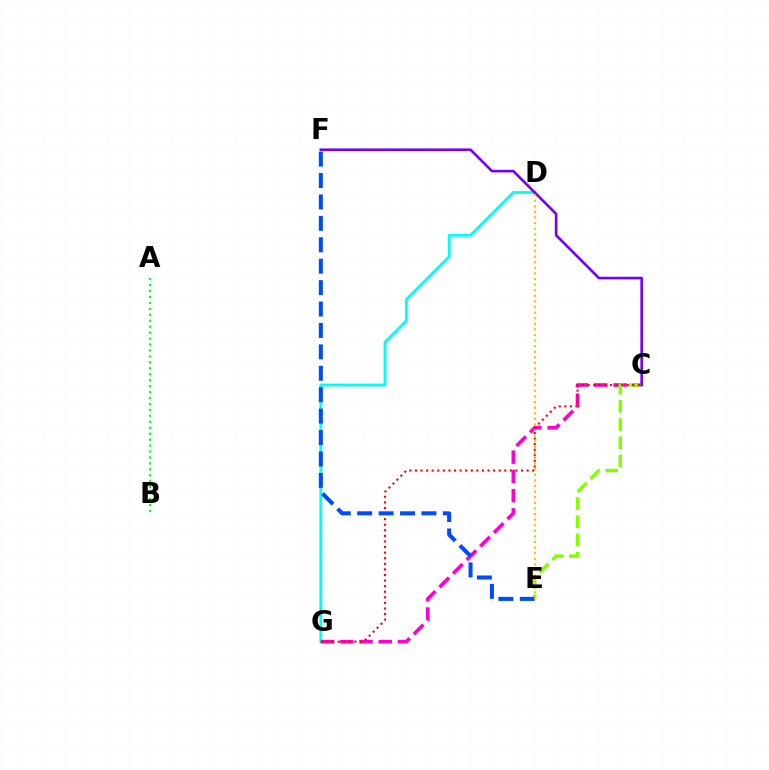{('D', 'G'): [{'color': '#00fff6', 'line_style': 'solid', 'thickness': 2.05}], ('C', 'G'): [{'color': '#ff00cf', 'line_style': 'dashed', 'thickness': 2.61}, {'color': '#ff0000', 'line_style': 'dotted', 'thickness': 1.52}], ('C', 'E'): [{'color': '#84ff00', 'line_style': 'dashed', 'thickness': 2.47}], ('C', 'F'): [{'color': '#7200ff', 'line_style': 'solid', 'thickness': 1.87}], ('A', 'B'): [{'color': '#00ff39', 'line_style': 'dotted', 'thickness': 1.62}], ('E', 'F'): [{'color': '#004bff', 'line_style': 'dashed', 'thickness': 2.91}], ('D', 'E'): [{'color': '#ffbd00', 'line_style': 'dotted', 'thickness': 1.52}]}